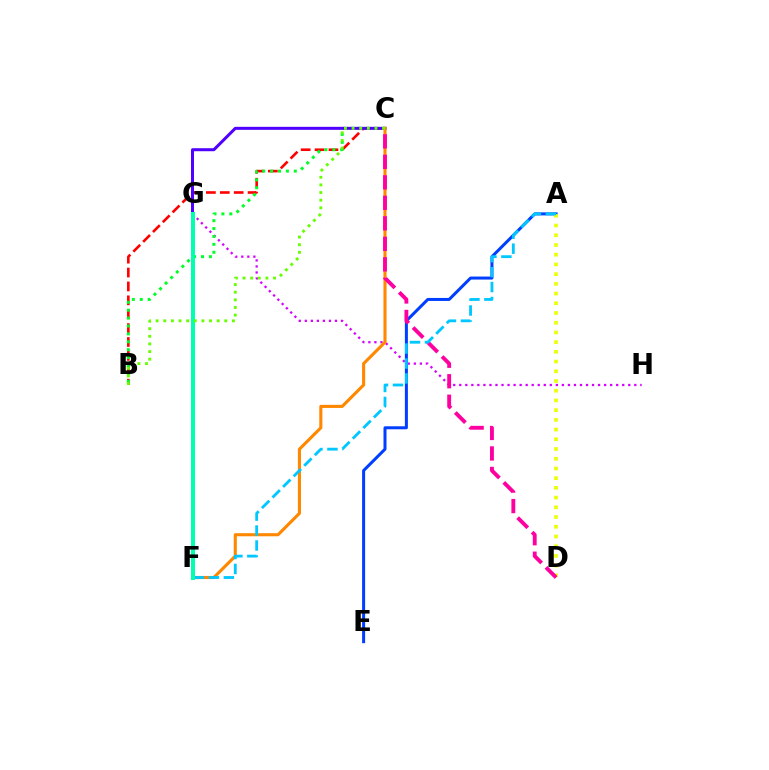{('G', 'H'): [{'color': '#d600ff', 'line_style': 'dotted', 'thickness': 1.64}], ('B', 'C'): [{'color': '#ff0000', 'line_style': 'dashed', 'thickness': 1.89}, {'color': '#00ff27', 'line_style': 'dotted', 'thickness': 2.15}, {'color': '#66ff00', 'line_style': 'dotted', 'thickness': 2.07}], ('A', 'E'): [{'color': '#003fff', 'line_style': 'solid', 'thickness': 2.17}], ('A', 'D'): [{'color': '#eeff00', 'line_style': 'dotted', 'thickness': 2.64}], ('C', 'G'): [{'color': '#4f00ff', 'line_style': 'solid', 'thickness': 2.17}], ('C', 'F'): [{'color': '#ff8800', 'line_style': 'solid', 'thickness': 2.23}], ('C', 'D'): [{'color': '#ff00a0', 'line_style': 'dashed', 'thickness': 2.78}], ('A', 'F'): [{'color': '#00c7ff', 'line_style': 'dashed', 'thickness': 2.03}], ('F', 'G'): [{'color': '#00ffaf', 'line_style': 'solid', 'thickness': 2.89}]}